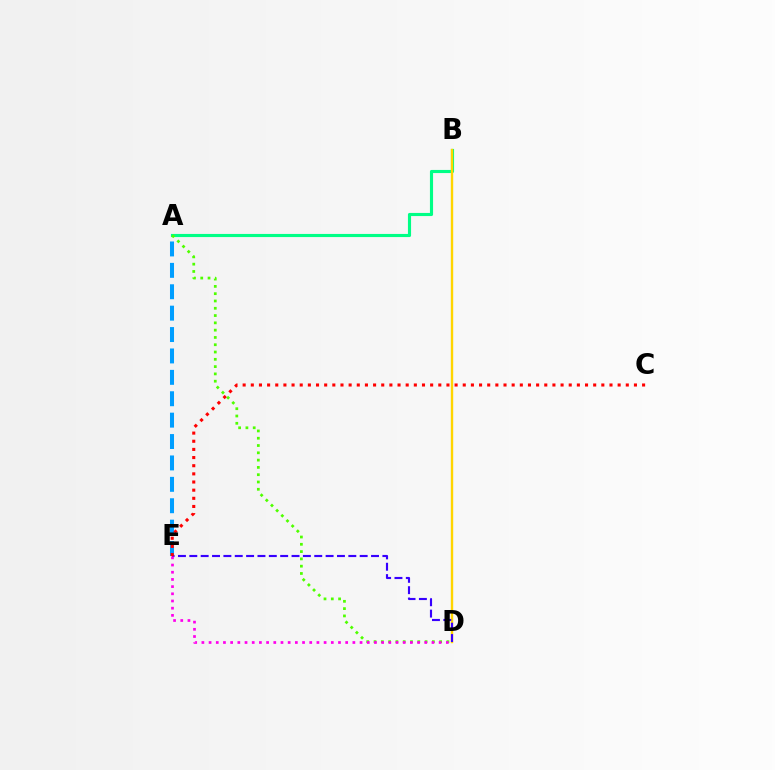{('A', 'B'): [{'color': '#00ff86', 'line_style': 'solid', 'thickness': 2.25}], ('B', 'D'): [{'color': '#ffd500', 'line_style': 'solid', 'thickness': 1.71}], ('A', 'D'): [{'color': '#4fff00', 'line_style': 'dotted', 'thickness': 1.98}], ('A', 'E'): [{'color': '#009eff', 'line_style': 'dashed', 'thickness': 2.91}], ('D', 'E'): [{'color': '#3700ff', 'line_style': 'dashed', 'thickness': 1.54}, {'color': '#ff00ed', 'line_style': 'dotted', 'thickness': 1.95}], ('C', 'E'): [{'color': '#ff0000', 'line_style': 'dotted', 'thickness': 2.21}]}